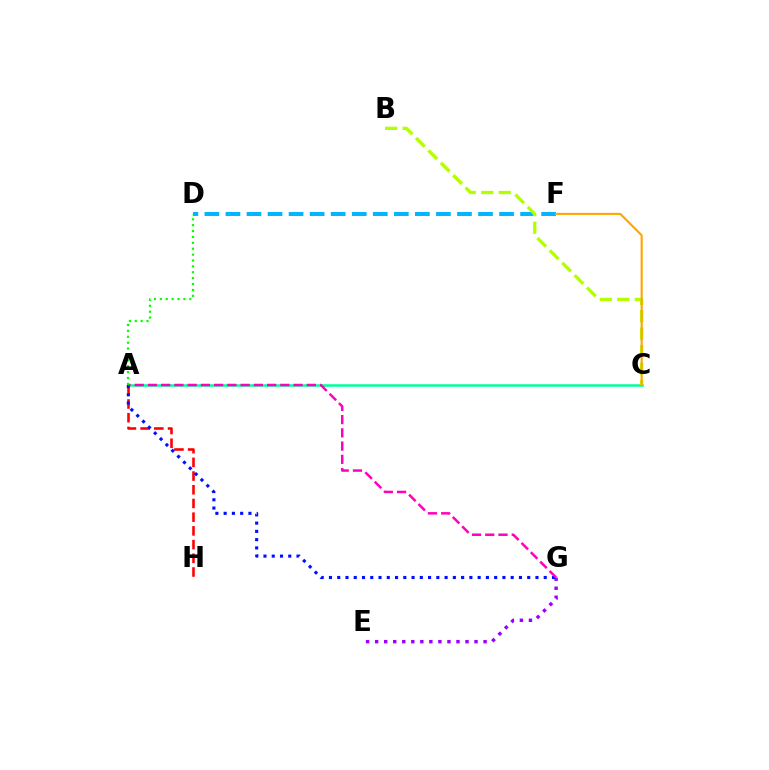{('E', 'G'): [{'color': '#9b00ff', 'line_style': 'dotted', 'thickness': 2.46}], ('D', 'F'): [{'color': '#00b5ff', 'line_style': 'dashed', 'thickness': 2.86}], ('A', 'H'): [{'color': '#ff0000', 'line_style': 'dashed', 'thickness': 1.86}], ('A', 'C'): [{'color': '#00ff9d', 'line_style': 'solid', 'thickness': 1.82}], ('B', 'C'): [{'color': '#b3ff00', 'line_style': 'dashed', 'thickness': 2.38}], ('C', 'F'): [{'color': '#ffa500', 'line_style': 'solid', 'thickness': 1.51}], ('A', 'G'): [{'color': '#0010ff', 'line_style': 'dotted', 'thickness': 2.24}, {'color': '#ff00bd', 'line_style': 'dashed', 'thickness': 1.8}], ('A', 'D'): [{'color': '#08ff00', 'line_style': 'dotted', 'thickness': 1.6}]}